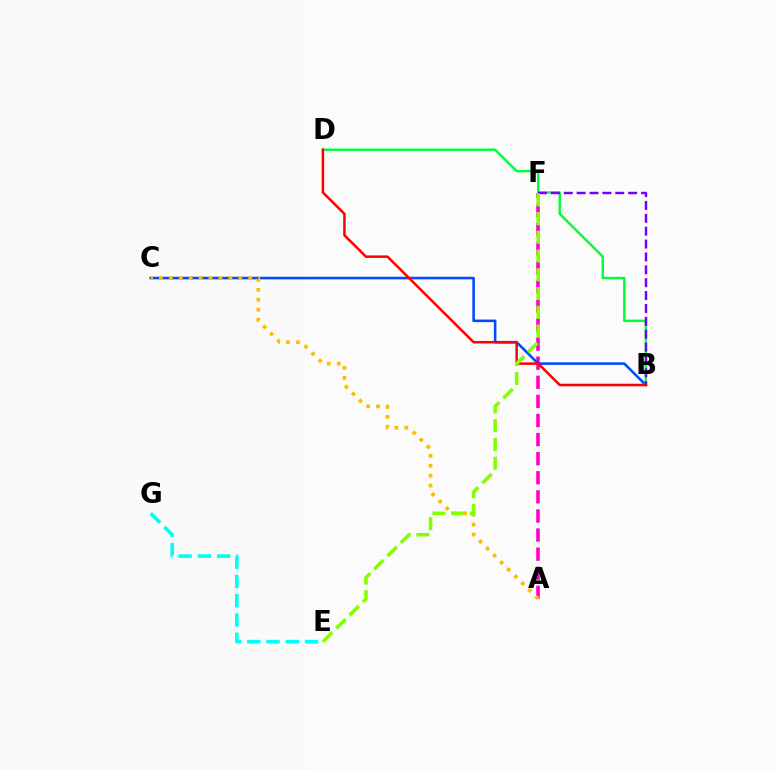{('A', 'F'): [{'color': '#ff00cf', 'line_style': 'dashed', 'thickness': 2.59}], ('B', 'C'): [{'color': '#004bff', 'line_style': 'solid', 'thickness': 1.85}], ('A', 'C'): [{'color': '#ffbd00', 'line_style': 'dotted', 'thickness': 2.7}], ('E', 'G'): [{'color': '#00fff6', 'line_style': 'dashed', 'thickness': 2.62}], ('B', 'D'): [{'color': '#00ff39', 'line_style': 'solid', 'thickness': 1.77}, {'color': '#ff0000', 'line_style': 'solid', 'thickness': 1.82}], ('B', 'F'): [{'color': '#7200ff', 'line_style': 'dashed', 'thickness': 1.75}], ('E', 'F'): [{'color': '#84ff00', 'line_style': 'dashed', 'thickness': 2.55}]}